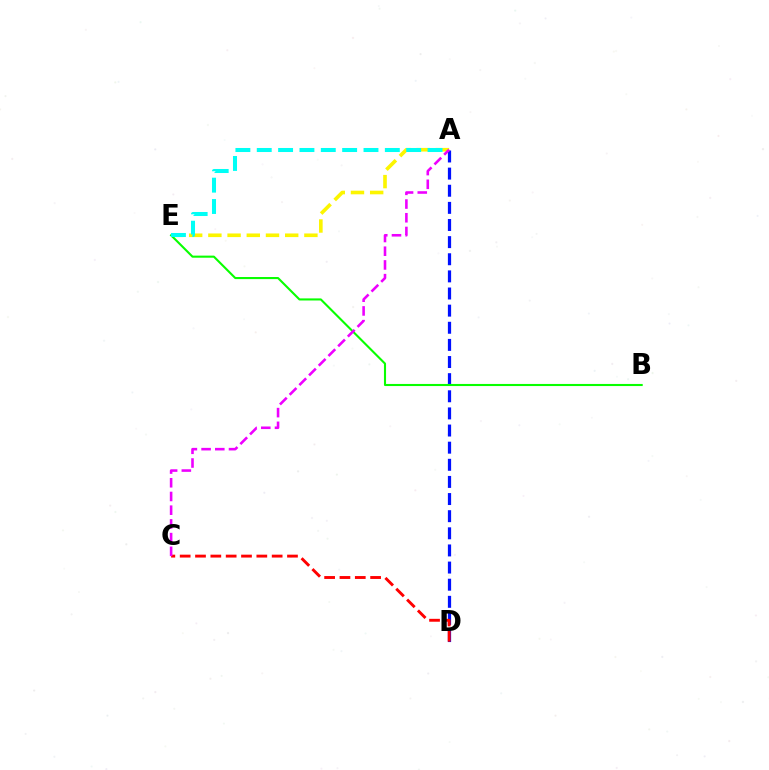{('A', 'D'): [{'color': '#0010ff', 'line_style': 'dashed', 'thickness': 2.33}], ('A', 'E'): [{'color': '#fcf500', 'line_style': 'dashed', 'thickness': 2.61}, {'color': '#00fff6', 'line_style': 'dashed', 'thickness': 2.9}], ('B', 'E'): [{'color': '#08ff00', 'line_style': 'solid', 'thickness': 1.51}], ('C', 'D'): [{'color': '#ff0000', 'line_style': 'dashed', 'thickness': 2.08}], ('A', 'C'): [{'color': '#ee00ff', 'line_style': 'dashed', 'thickness': 1.86}]}